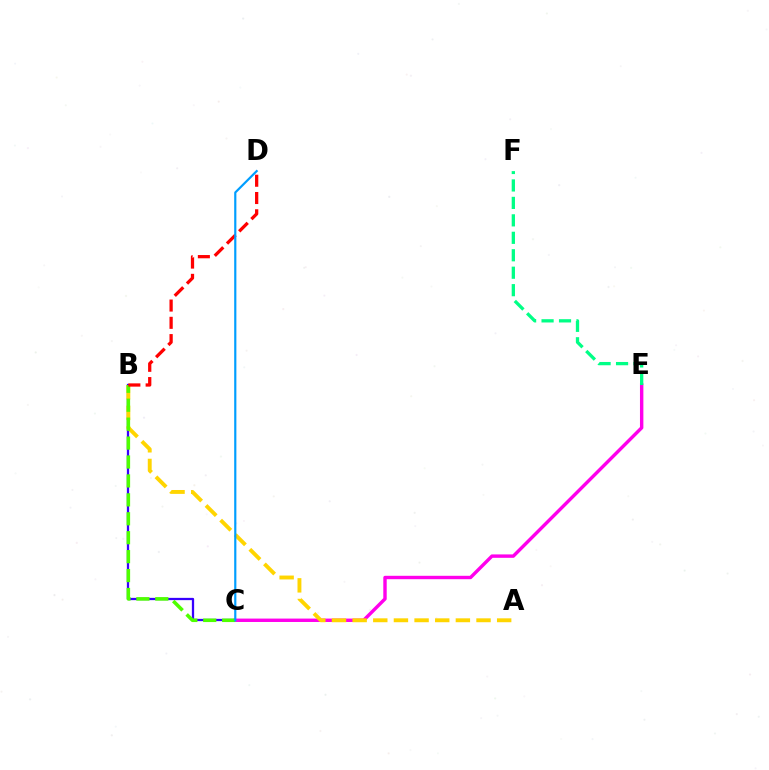{('B', 'C'): [{'color': '#3700ff', 'line_style': 'solid', 'thickness': 1.64}, {'color': '#4fff00', 'line_style': 'dashed', 'thickness': 2.57}], ('C', 'E'): [{'color': '#ff00ed', 'line_style': 'solid', 'thickness': 2.45}], ('A', 'B'): [{'color': '#ffd500', 'line_style': 'dashed', 'thickness': 2.81}], ('E', 'F'): [{'color': '#00ff86', 'line_style': 'dashed', 'thickness': 2.37}], ('B', 'D'): [{'color': '#ff0000', 'line_style': 'dashed', 'thickness': 2.35}], ('C', 'D'): [{'color': '#009eff', 'line_style': 'solid', 'thickness': 1.57}]}